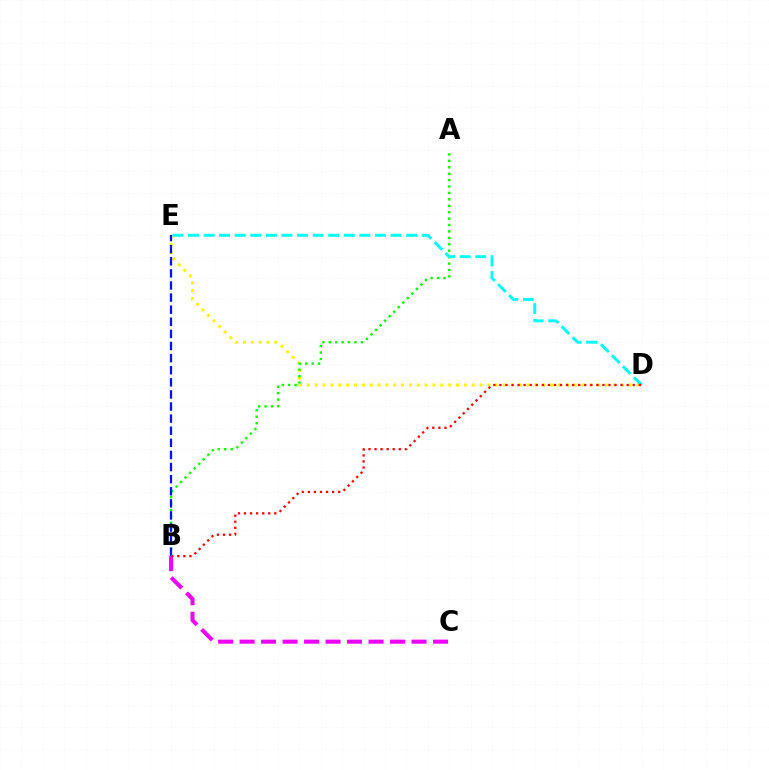{('D', 'E'): [{'color': '#fcf500', 'line_style': 'dotted', 'thickness': 2.13}, {'color': '#00fff6', 'line_style': 'dashed', 'thickness': 2.12}], ('A', 'B'): [{'color': '#08ff00', 'line_style': 'dotted', 'thickness': 1.74}], ('B', 'C'): [{'color': '#ee00ff', 'line_style': 'dashed', 'thickness': 2.92}], ('B', 'E'): [{'color': '#0010ff', 'line_style': 'dashed', 'thickness': 1.64}], ('B', 'D'): [{'color': '#ff0000', 'line_style': 'dotted', 'thickness': 1.65}]}